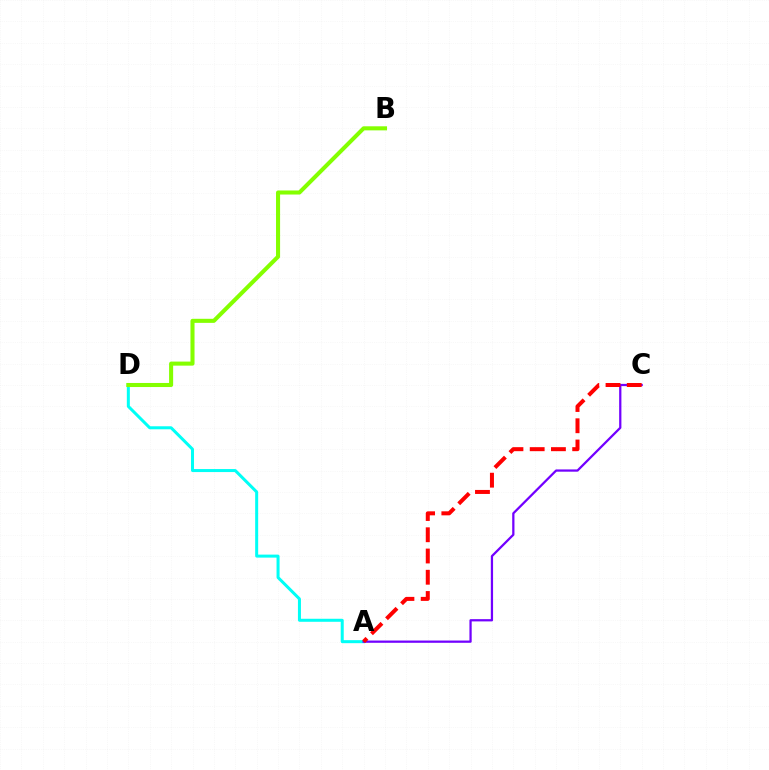{('A', 'D'): [{'color': '#00fff6', 'line_style': 'solid', 'thickness': 2.17}], ('A', 'C'): [{'color': '#7200ff', 'line_style': 'solid', 'thickness': 1.62}, {'color': '#ff0000', 'line_style': 'dashed', 'thickness': 2.89}], ('B', 'D'): [{'color': '#84ff00', 'line_style': 'solid', 'thickness': 2.92}]}